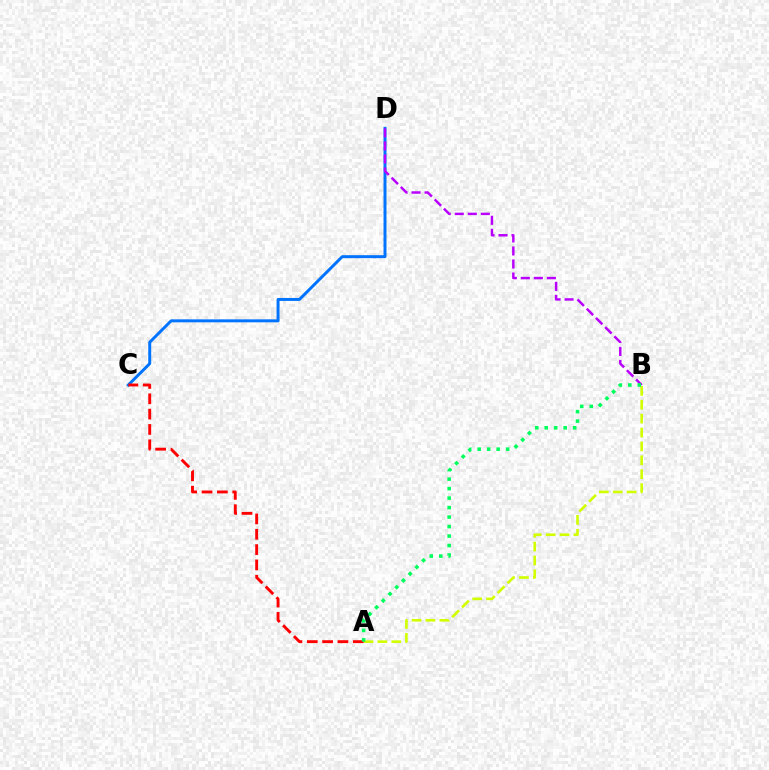{('A', 'B'): [{'color': '#d1ff00', 'line_style': 'dashed', 'thickness': 1.89}, {'color': '#00ff5c', 'line_style': 'dotted', 'thickness': 2.58}], ('C', 'D'): [{'color': '#0074ff', 'line_style': 'solid', 'thickness': 2.14}], ('B', 'D'): [{'color': '#b900ff', 'line_style': 'dashed', 'thickness': 1.77}], ('A', 'C'): [{'color': '#ff0000', 'line_style': 'dashed', 'thickness': 2.08}]}